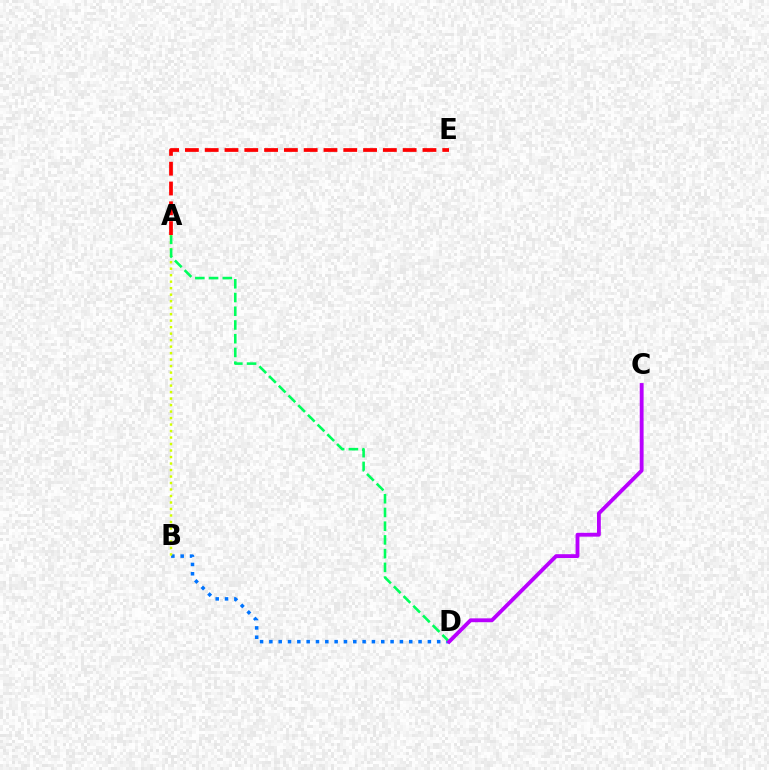{('B', 'D'): [{'color': '#0074ff', 'line_style': 'dotted', 'thickness': 2.53}], ('A', 'B'): [{'color': '#d1ff00', 'line_style': 'dotted', 'thickness': 1.76}], ('A', 'E'): [{'color': '#ff0000', 'line_style': 'dashed', 'thickness': 2.69}], ('A', 'D'): [{'color': '#00ff5c', 'line_style': 'dashed', 'thickness': 1.86}], ('C', 'D'): [{'color': '#b900ff', 'line_style': 'solid', 'thickness': 2.77}]}